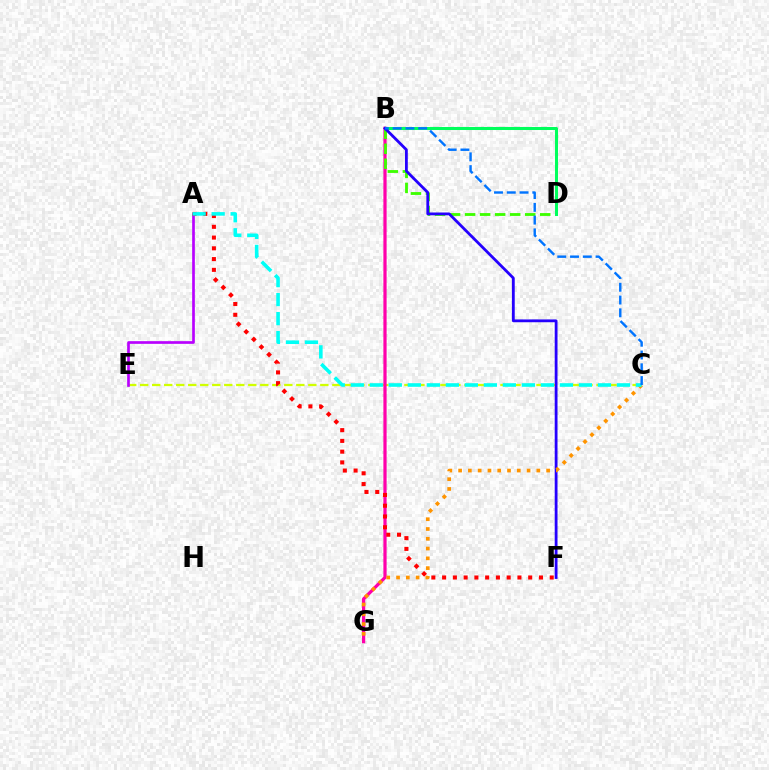{('C', 'E'): [{'color': '#d1ff00', 'line_style': 'dashed', 'thickness': 1.63}], ('B', 'G'): [{'color': '#ff00ac', 'line_style': 'solid', 'thickness': 2.32}], ('A', 'E'): [{'color': '#b900ff', 'line_style': 'solid', 'thickness': 1.93}], ('A', 'F'): [{'color': '#ff0000', 'line_style': 'dotted', 'thickness': 2.92}], ('B', 'D'): [{'color': '#3dff00', 'line_style': 'dashed', 'thickness': 2.04}, {'color': '#00ff5c', 'line_style': 'solid', 'thickness': 2.18}], ('B', 'F'): [{'color': '#2500ff', 'line_style': 'solid', 'thickness': 2.02}], ('C', 'G'): [{'color': '#ff9400', 'line_style': 'dotted', 'thickness': 2.66}], ('A', 'C'): [{'color': '#00fff6', 'line_style': 'dashed', 'thickness': 2.58}], ('B', 'C'): [{'color': '#0074ff', 'line_style': 'dashed', 'thickness': 1.73}]}